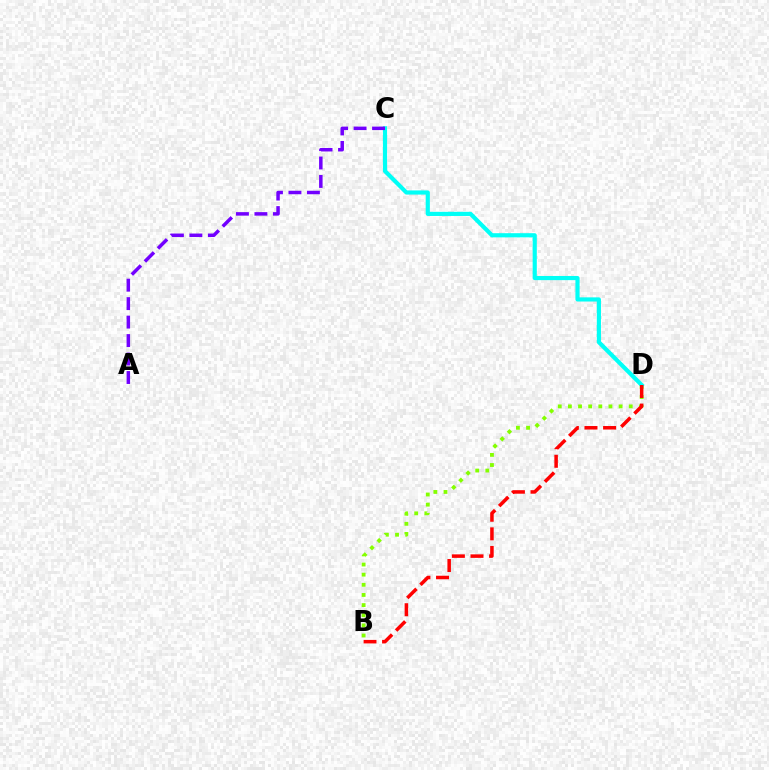{('B', 'D'): [{'color': '#84ff00', 'line_style': 'dotted', 'thickness': 2.75}, {'color': '#ff0000', 'line_style': 'dashed', 'thickness': 2.53}], ('C', 'D'): [{'color': '#00fff6', 'line_style': 'solid', 'thickness': 3.0}], ('A', 'C'): [{'color': '#7200ff', 'line_style': 'dashed', 'thickness': 2.51}]}